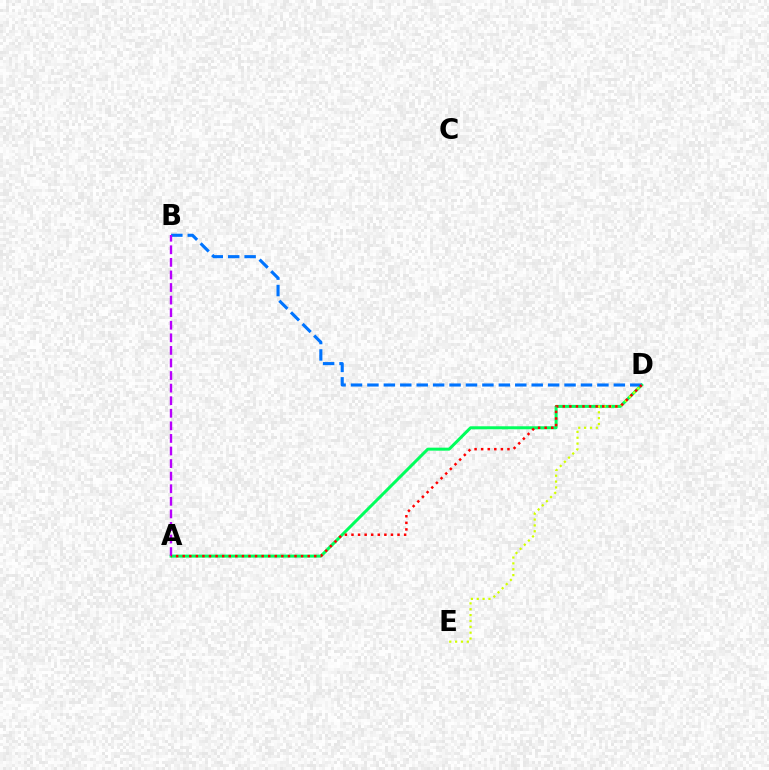{('A', 'D'): [{'color': '#00ff5c', 'line_style': 'solid', 'thickness': 2.16}, {'color': '#ff0000', 'line_style': 'dotted', 'thickness': 1.79}], ('B', 'D'): [{'color': '#0074ff', 'line_style': 'dashed', 'thickness': 2.23}], ('A', 'B'): [{'color': '#b900ff', 'line_style': 'dashed', 'thickness': 1.71}], ('D', 'E'): [{'color': '#d1ff00', 'line_style': 'dotted', 'thickness': 1.59}]}